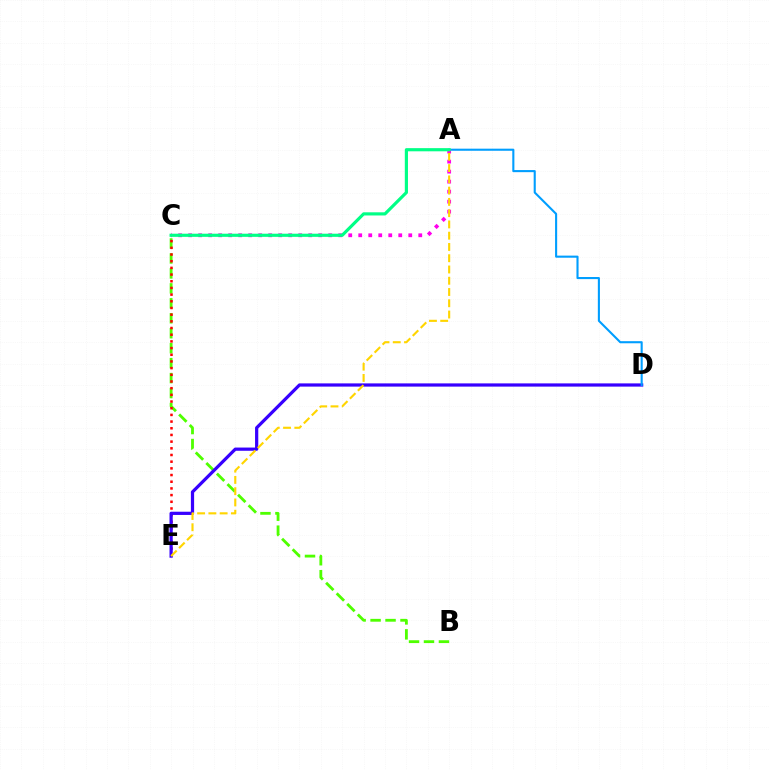{('B', 'C'): [{'color': '#4fff00', 'line_style': 'dashed', 'thickness': 2.03}], ('C', 'E'): [{'color': '#ff0000', 'line_style': 'dotted', 'thickness': 1.82}], ('D', 'E'): [{'color': '#3700ff', 'line_style': 'solid', 'thickness': 2.32}], ('A', 'D'): [{'color': '#009eff', 'line_style': 'solid', 'thickness': 1.51}], ('A', 'C'): [{'color': '#ff00ed', 'line_style': 'dotted', 'thickness': 2.72}, {'color': '#00ff86', 'line_style': 'solid', 'thickness': 2.28}], ('A', 'E'): [{'color': '#ffd500', 'line_style': 'dashed', 'thickness': 1.53}]}